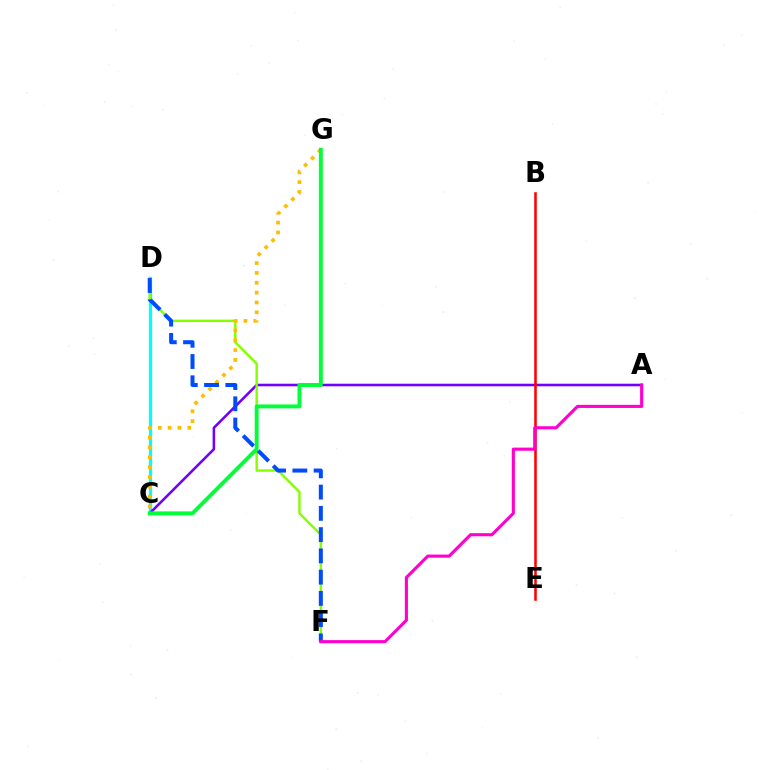{('C', 'D'): [{'color': '#00fff6', 'line_style': 'solid', 'thickness': 2.35}], ('A', 'C'): [{'color': '#7200ff', 'line_style': 'solid', 'thickness': 1.85}], ('B', 'E'): [{'color': '#ff0000', 'line_style': 'solid', 'thickness': 1.84}], ('D', 'F'): [{'color': '#84ff00', 'line_style': 'solid', 'thickness': 1.73}, {'color': '#004bff', 'line_style': 'dashed', 'thickness': 2.89}], ('C', 'G'): [{'color': '#ffbd00', 'line_style': 'dotted', 'thickness': 2.68}, {'color': '#00ff39', 'line_style': 'solid', 'thickness': 2.81}], ('A', 'F'): [{'color': '#ff00cf', 'line_style': 'solid', 'thickness': 2.24}]}